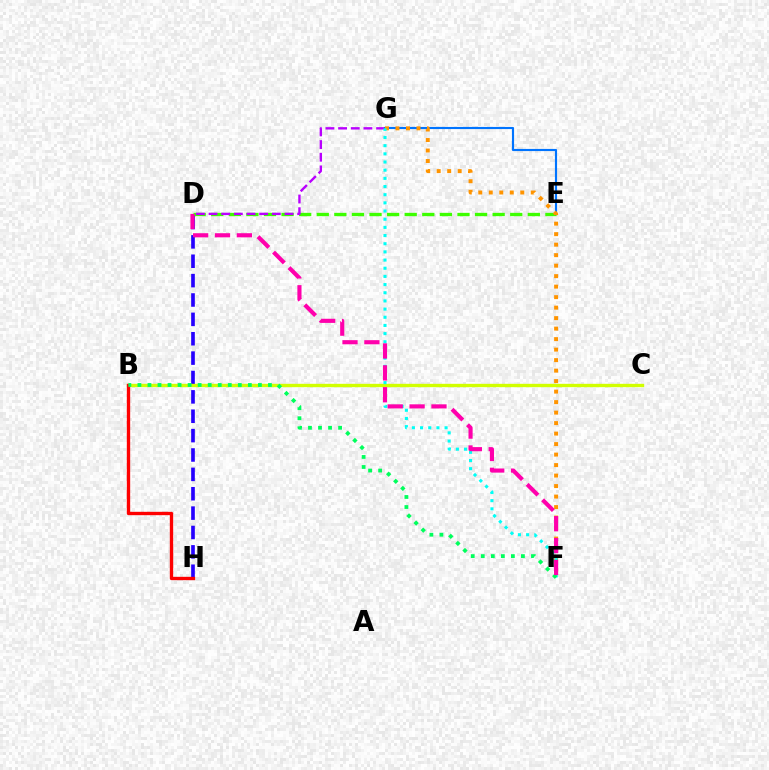{('D', 'E'): [{'color': '#3dff00', 'line_style': 'dashed', 'thickness': 2.39}], ('D', 'H'): [{'color': '#2500ff', 'line_style': 'dashed', 'thickness': 2.63}], ('D', 'G'): [{'color': '#b900ff', 'line_style': 'dashed', 'thickness': 1.72}], ('B', 'C'): [{'color': '#d1ff00', 'line_style': 'solid', 'thickness': 2.42}], ('B', 'H'): [{'color': '#ff0000', 'line_style': 'solid', 'thickness': 2.41}], ('E', 'G'): [{'color': '#0074ff', 'line_style': 'solid', 'thickness': 1.54}], ('F', 'G'): [{'color': '#ff9400', 'line_style': 'dotted', 'thickness': 2.85}, {'color': '#00fff6', 'line_style': 'dotted', 'thickness': 2.22}], ('B', 'F'): [{'color': '#00ff5c', 'line_style': 'dotted', 'thickness': 2.73}], ('D', 'F'): [{'color': '#ff00ac', 'line_style': 'dashed', 'thickness': 2.97}]}